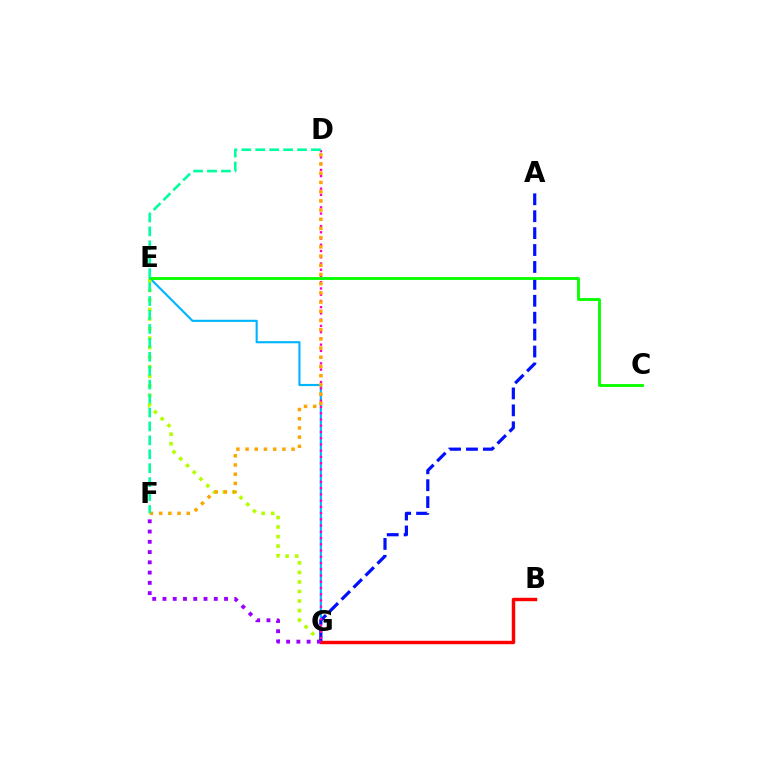{('E', 'G'): [{'color': '#00b5ff', 'line_style': 'solid', 'thickness': 1.54}, {'color': '#b3ff00', 'line_style': 'dotted', 'thickness': 2.59}], ('A', 'G'): [{'color': '#0010ff', 'line_style': 'dashed', 'thickness': 2.3}], ('D', 'G'): [{'color': '#ff00bd', 'line_style': 'dotted', 'thickness': 1.7}], ('B', 'G'): [{'color': '#ff0000', 'line_style': 'solid', 'thickness': 2.47}], ('D', 'F'): [{'color': '#ffa500', 'line_style': 'dotted', 'thickness': 2.5}, {'color': '#00ff9d', 'line_style': 'dashed', 'thickness': 1.89}], ('C', 'E'): [{'color': '#08ff00', 'line_style': 'solid', 'thickness': 2.05}], ('F', 'G'): [{'color': '#9b00ff', 'line_style': 'dotted', 'thickness': 2.79}]}